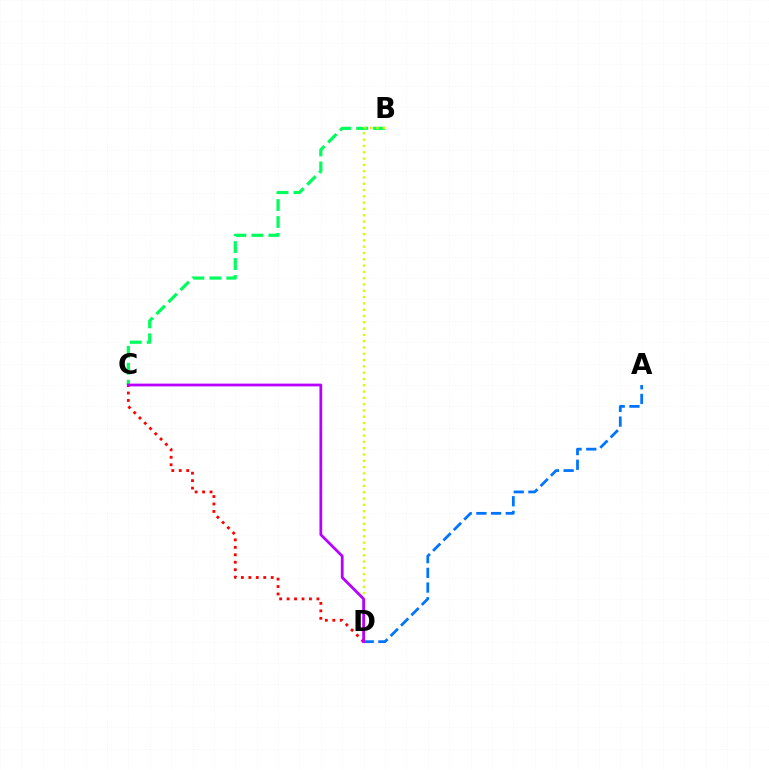{('B', 'C'): [{'color': '#00ff5c', 'line_style': 'dashed', 'thickness': 2.3}], ('A', 'D'): [{'color': '#0074ff', 'line_style': 'dashed', 'thickness': 1.99}], ('B', 'D'): [{'color': '#d1ff00', 'line_style': 'dotted', 'thickness': 1.71}], ('C', 'D'): [{'color': '#ff0000', 'line_style': 'dotted', 'thickness': 2.03}, {'color': '#b900ff', 'line_style': 'solid', 'thickness': 1.99}]}